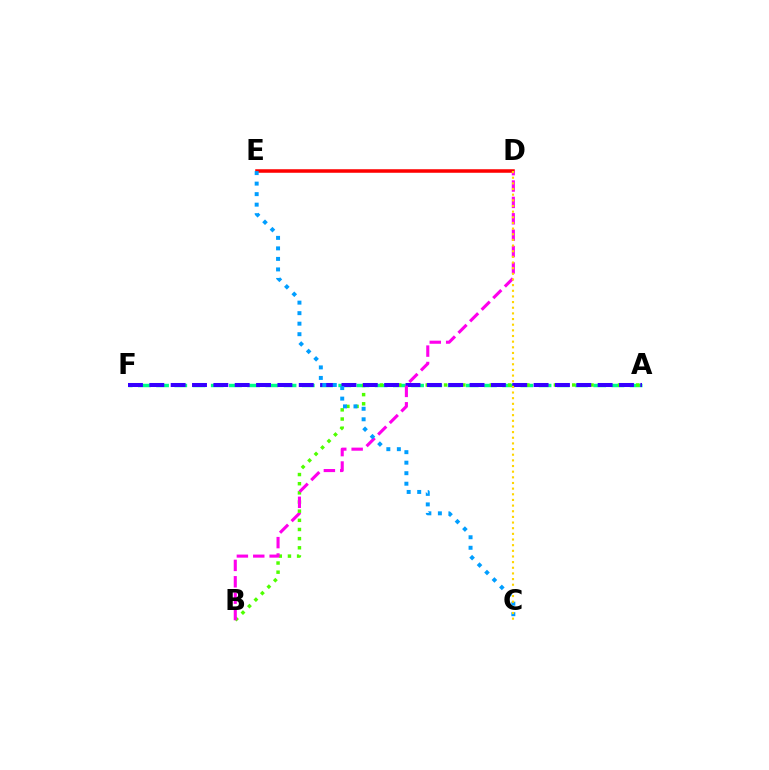{('A', 'F'): [{'color': '#00ff86', 'line_style': 'dashed', 'thickness': 2.47}, {'color': '#3700ff', 'line_style': 'dashed', 'thickness': 2.9}], ('D', 'E'): [{'color': '#ff0000', 'line_style': 'solid', 'thickness': 2.54}], ('A', 'B'): [{'color': '#4fff00', 'line_style': 'dotted', 'thickness': 2.49}], ('B', 'D'): [{'color': '#ff00ed', 'line_style': 'dashed', 'thickness': 2.23}], ('C', 'E'): [{'color': '#009eff', 'line_style': 'dotted', 'thickness': 2.86}], ('C', 'D'): [{'color': '#ffd500', 'line_style': 'dotted', 'thickness': 1.54}]}